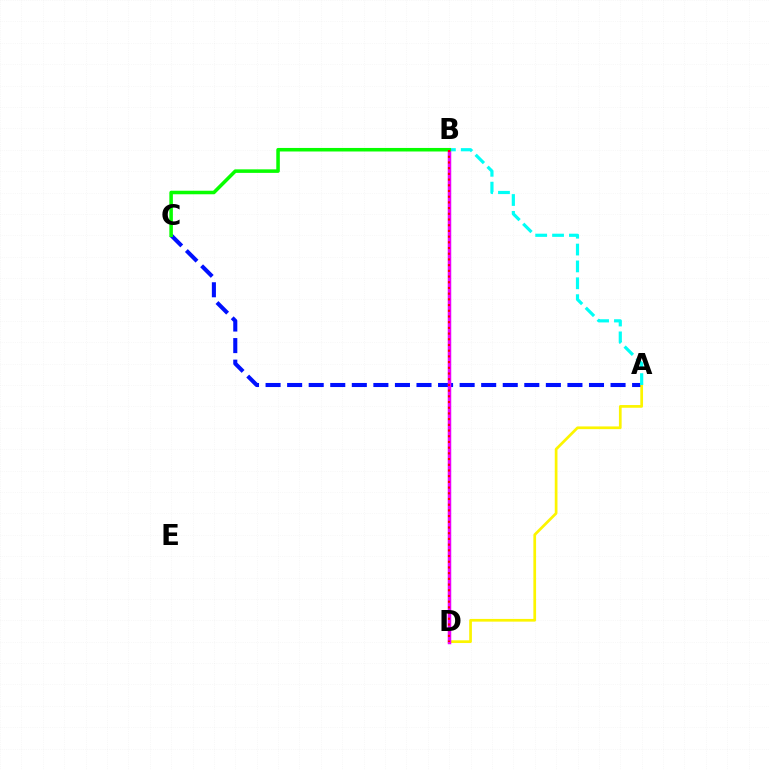{('A', 'C'): [{'color': '#0010ff', 'line_style': 'dashed', 'thickness': 2.93}], ('A', 'D'): [{'color': '#fcf500', 'line_style': 'solid', 'thickness': 1.95}], ('A', 'B'): [{'color': '#00fff6', 'line_style': 'dashed', 'thickness': 2.29}], ('B', 'D'): [{'color': '#ee00ff', 'line_style': 'solid', 'thickness': 2.52}, {'color': '#ff0000', 'line_style': 'dotted', 'thickness': 1.55}], ('B', 'C'): [{'color': '#08ff00', 'line_style': 'solid', 'thickness': 2.55}]}